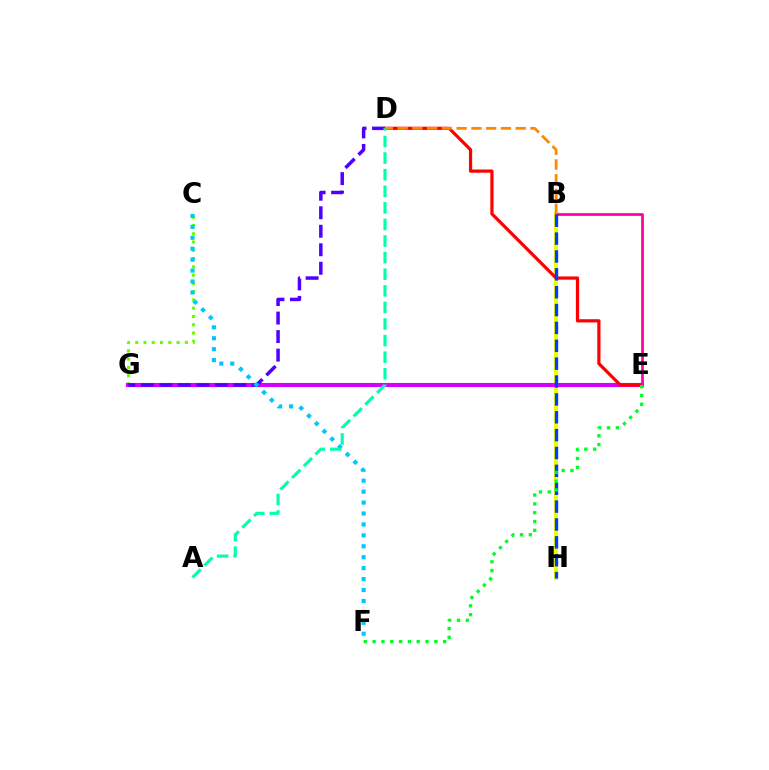{('C', 'G'): [{'color': '#66ff00', 'line_style': 'dotted', 'thickness': 2.25}], ('B', 'H'): [{'color': '#eeff00', 'line_style': 'solid', 'thickness': 2.96}, {'color': '#003fff', 'line_style': 'dashed', 'thickness': 2.43}], ('E', 'G'): [{'color': '#d600ff', 'line_style': 'solid', 'thickness': 2.95}], ('D', 'G'): [{'color': '#4f00ff', 'line_style': 'dashed', 'thickness': 2.51}], ('C', 'F'): [{'color': '#00c7ff', 'line_style': 'dotted', 'thickness': 2.97}], ('D', 'E'): [{'color': '#ff0000', 'line_style': 'solid', 'thickness': 2.32}], ('B', 'E'): [{'color': '#ff00a0', 'line_style': 'solid', 'thickness': 1.96}], ('B', 'D'): [{'color': '#ff8800', 'line_style': 'dashed', 'thickness': 2.0}], ('A', 'D'): [{'color': '#00ffaf', 'line_style': 'dashed', 'thickness': 2.25}], ('E', 'F'): [{'color': '#00ff27', 'line_style': 'dotted', 'thickness': 2.4}]}